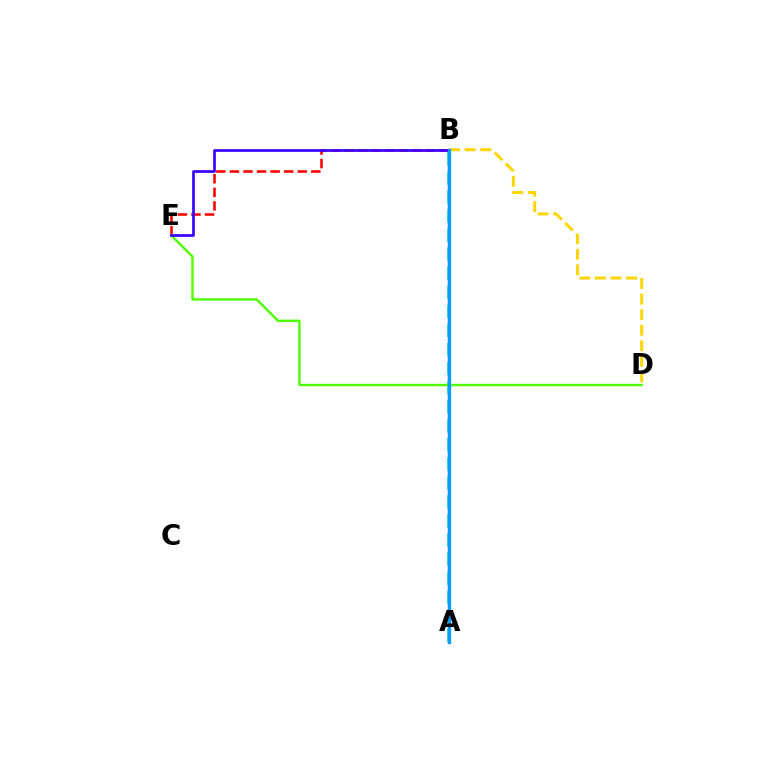{('A', 'B'): [{'color': '#00ff86', 'line_style': 'dashed', 'thickness': 2.59}, {'color': '#ff00ed', 'line_style': 'solid', 'thickness': 1.64}, {'color': '#009eff', 'line_style': 'solid', 'thickness': 2.38}], ('B', 'E'): [{'color': '#ff0000', 'line_style': 'dashed', 'thickness': 1.84}, {'color': '#3700ff', 'line_style': 'solid', 'thickness': 1.94}], ('B', 'D'): [{'color': '#ffd500', 'line_style': 'dashed', 'thickness': 2.11}], ('D', 'E'): [{'color': '#4fff00', 'line_style': 'solid', 'thickness': 1.74}]}